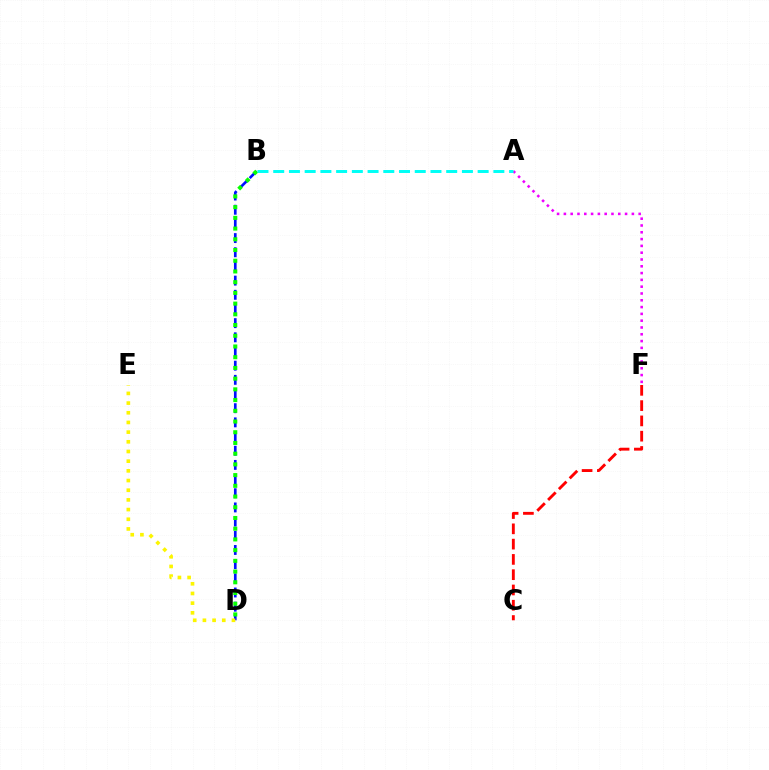{('C', 'F'): [{'color': '#ff0000', 'line_style': 'dashed', 'thickness': 2.08}], ('B', 'D'): [{'color': '#0010ff', 'line_style': 'dashed', 'thickness': 1.93}, {'color': '#08ff00', 'line_style': 'dotted', 'thickness': 2.91}], ('A', 'F'): [{'color': '#ee00ff', 'line_style': 'dotted', 'thickness': 1.85}], ('D', 'E'): [{'color': '#fcf500', 'line_style': 'dotted', 'thickness': 2.63}], ('A', 'B'): [{'color': '#00fff6', 'line_style': 'dashed', 'thickness': 2.14}]}